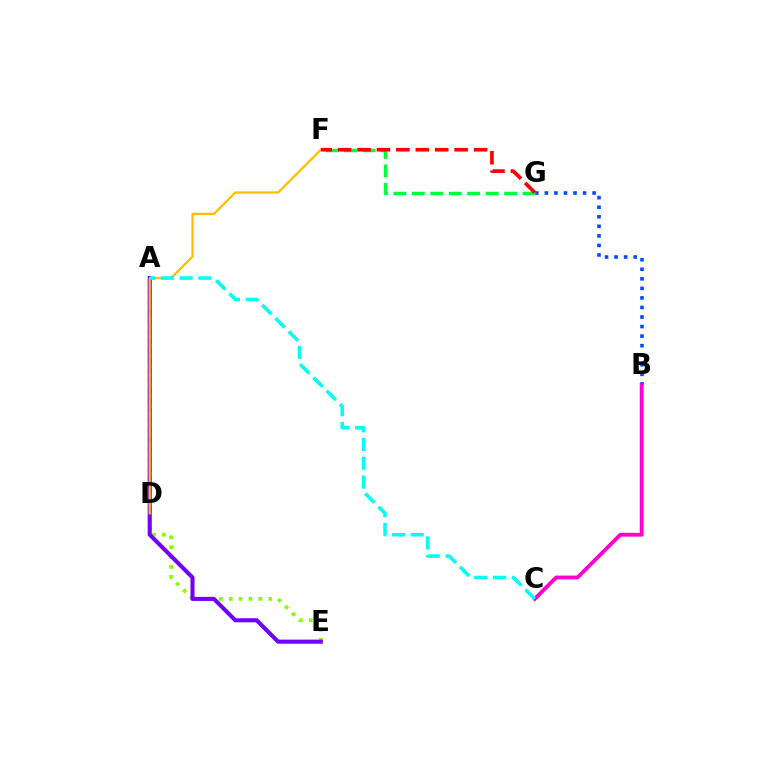{('A', 'E'): [{'color': '#84ff00', 'line_style': 'dotted', 'thickness': 2.68}, {'color': '#7200ff', 'line_style': 'solid', 'thickness': 2.93}], ('B', 'G'): [{'color': '#004bff', 'line_style': 'dotted', 'thickness': 2.59}], ('B', 'C'): [{'color': '#ff00cf', 'line_style': 'solid', 'thickness': 2.76}], ('F', 'G'): [{'color': '#00ff39', 'line_style': 'dashed', 'thickness': 2.51}, {'color': '#ff0000', 'line_style': 'dashed', 'thickness': 2.64}], ('D', 'F'): [{'color': '#ffbd00', 'line_style': 'solid', 'thickness': 1.61}], ('A', 'C'): [{'color': '#00fff6', 'line_style': 'dashed', 'thickness': 2.55}]}